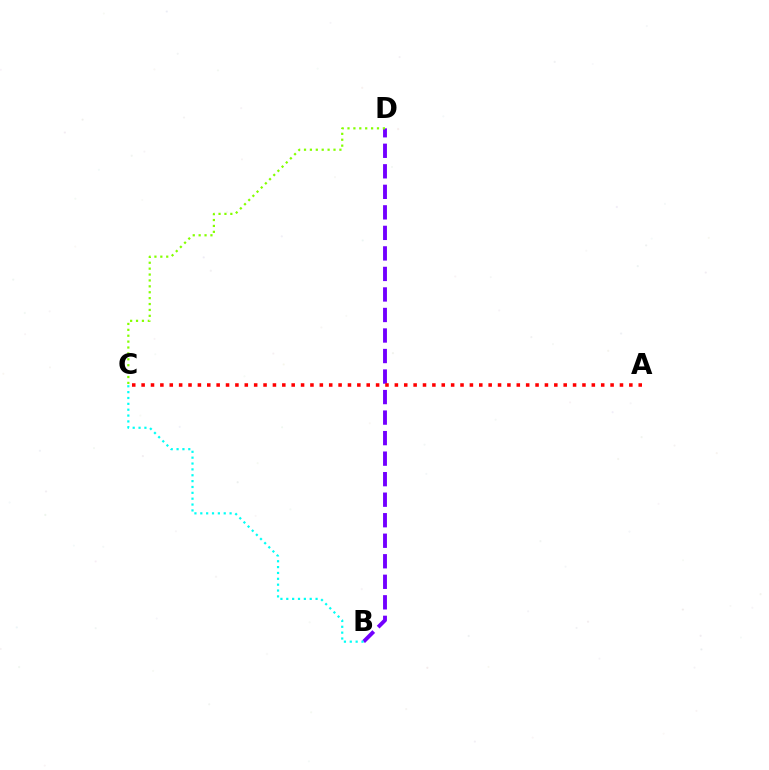{('B', 'D'): [{'color': '#7200ff', 'line_style': 'dashed', 'thickness': 2.79}], ('C', 'D'): [{'color': '#84ff00', 'line_style': 'dotted', 'thickness': 1.6}], ('A', 'C'): [{'color': '#ff0000', 'line_style': 'dotted', 'thickness': 2.55}], ('B', 'C'): [{'color': '#00fff6', 'line_style': 'dotted', 'thickness': 1.59}]}